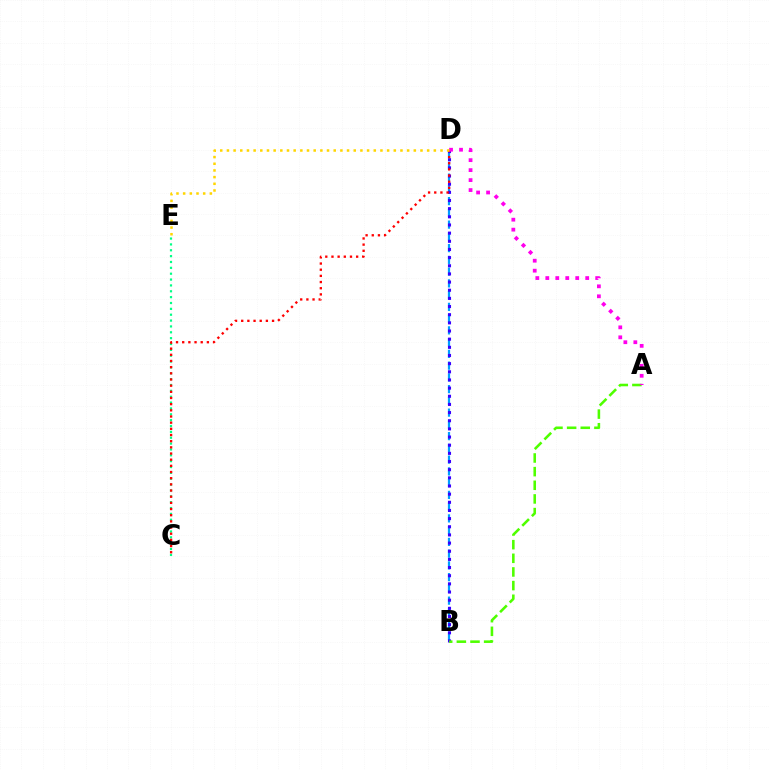{('B', 'D'): [{'color': '#009eff', 'line_style': 'dashed', 'thickness': 1.6}, {'color': '#3700ff', 'line_style': 'dotted', 'thickness': 2.22}], ('A', 'B'): [{'color': '#4fff00', 'line_style': 'dashed', 'thickness': 1.85}], ('C', 'E'): [{'color': '#00ff86', 'line_style': 'dotted', 'thickness': 1.59}], ('C', 'D'): [{'color': '#ff0000', 'line_style': 'dotted', 'thickness': 1.68}], ('A', 'D'): [{'color': '#ff00ed', 'line_style': 'dotted', 'thickness': 2.71}], ('D', 'E'): [{'color': '#ffd500', 'line_style': 'dotted', 'thickness': 1.81}]}